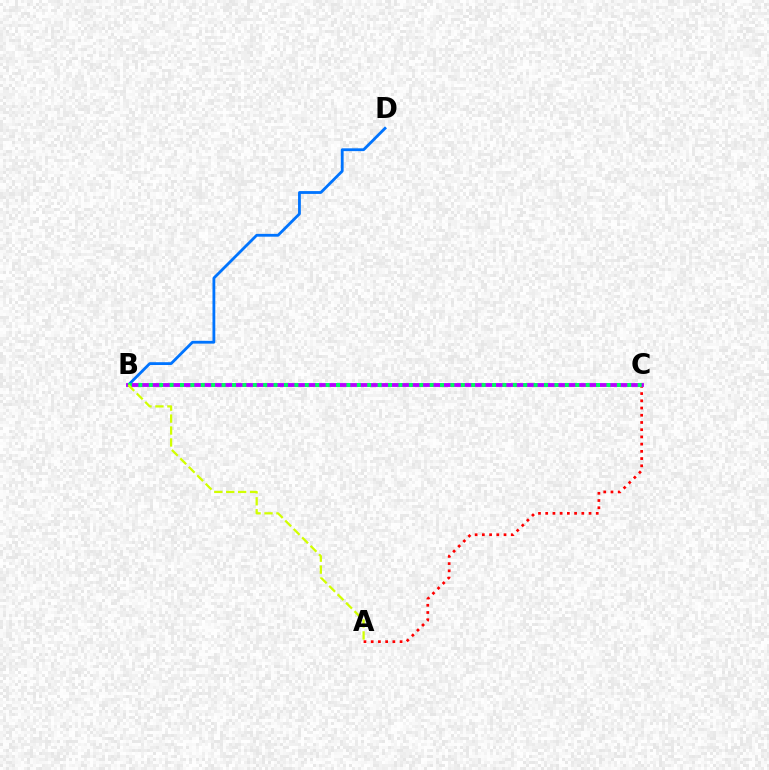{('B', 'D'): [{'color': '#0074ff', 'line_style': 'solid', 'thickness': 2.02}], ('A', 'C'): [{'color': '#ff0000', 'line_style': 'dotted', 'thickness': 1.96}], ('B', 'C'): [{'color': '#b900ff', 'line_style': 'solid', 'thickness': 2.77}, {'color': '#00ff5c', 'line_style': 'dotted', 'thickness': 2.83}], ('A', 'B'): [{'color': '#d1ff00', 'line_style': 'dashed', 'thickness': 1.62}]}